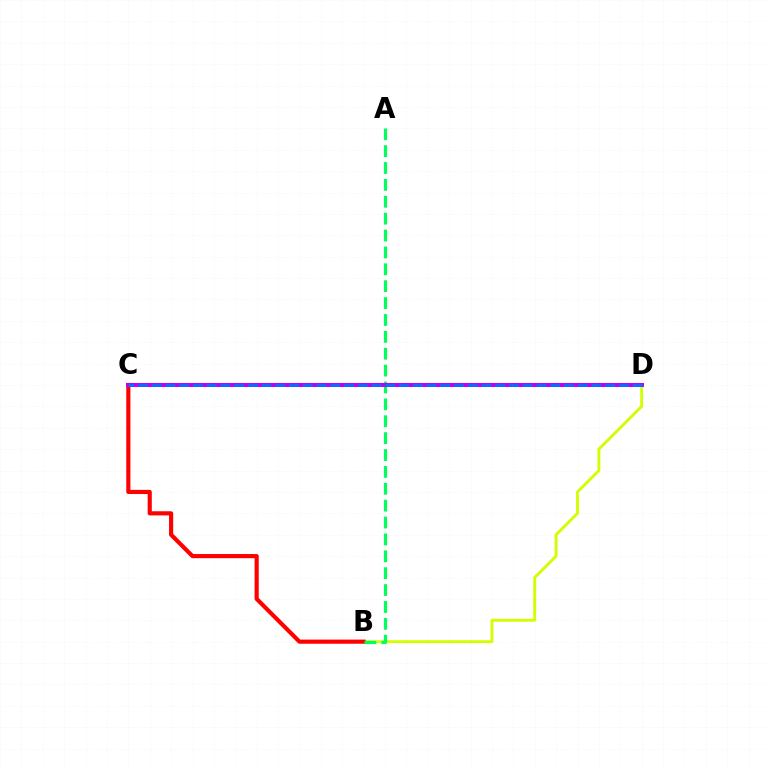{('B', 'D'): [{'color': '#d1ff00', 'line_style': 'solid', 'thickness': 2.06}], ('B', 'C'): [{'color': '#ff0000', 'line_style': 'solid', 'thickness': 2.98}], ('A', 'B'): [{'color': '#00ff5c', 'line_style': 'dashed', 'thickness': 2.29}], ('C', 'D'): [{'color': '#b900ff', 'line_style': 'solid', 'thickness': 2.89}, {'color': '#0074ff', 'line_style': 'dashed', 'thickness': 1.87}]}